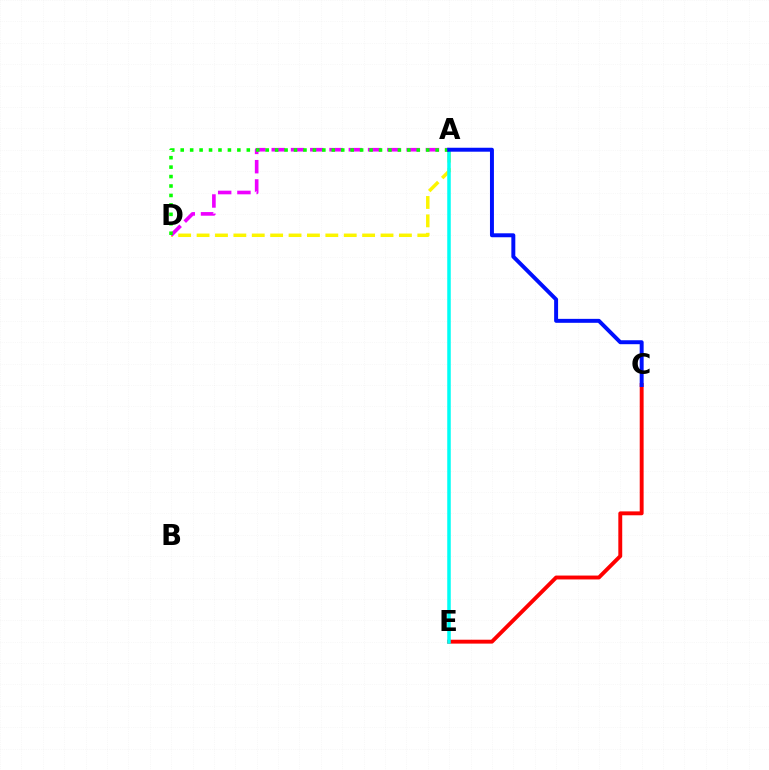{('C', 'E'): [{'color': '#ff0000', 'line_style': 'solid', 'thickness': 2.8}], ('A', 'D'): [{'color': '#fcf500', 'line_style': 'dashed', 'thickness': 2.5}, {'color': '#ee00ff', 'line_style': 'dashed', 'thickness': 2.62}, {'color': '#08ff00', 'line_style': 'dotted', 'thickness': 2.57}], ('A', 'E'): [{'color': '#00fff6', 'line_style': 'solid', 'thickness': 2.54}], ('A', 'C'): [{'color': '#0010ff', 'line_style': 'solid', 'thickness': 2.84}]}